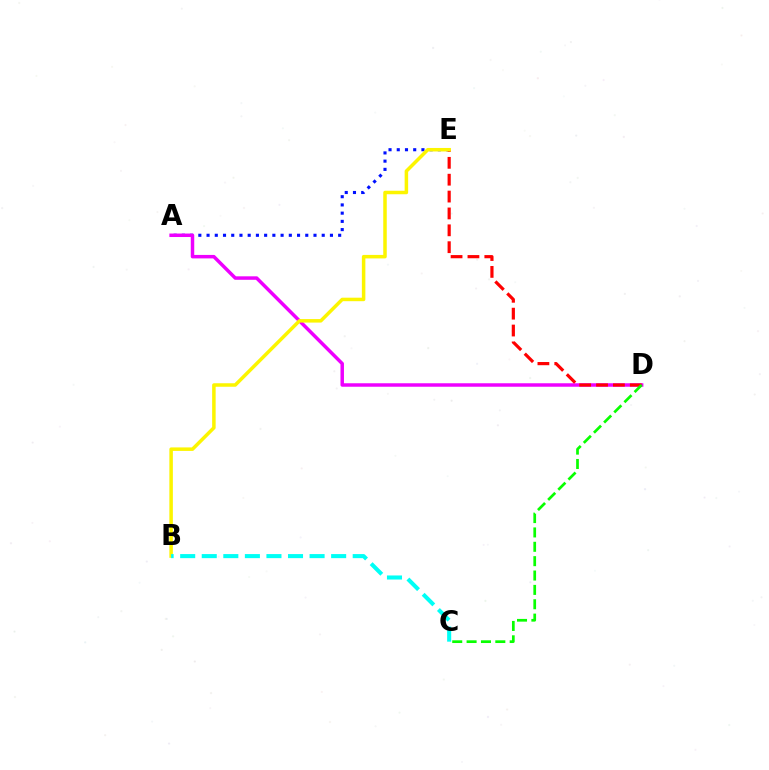{('A', 'E'): [{'color': '#0010ff', 'line_style': 'dotted', 'thickness': 2.23}], ('A', 'D'): [{'color': '#ee00ff', 'line_style': 'solid', 'thickness': 2.51}], ('D', 'E'): [{'color': '#ff0000', 'line_style': 'dashed', 'thickness': 2.29}], ('B', 'E'): [{'color': '#fcf500', 'line_style': 'solid', 'thickness': 2.52}], ('B', 'C'): [{'color': '#00fff6', 'line_style': 'dashed', 'thickness': 2.93}], ('C', 'D'): [{'color': '#08ff00', 'line_style': 'dashed', 'thickness': 1.95}]}